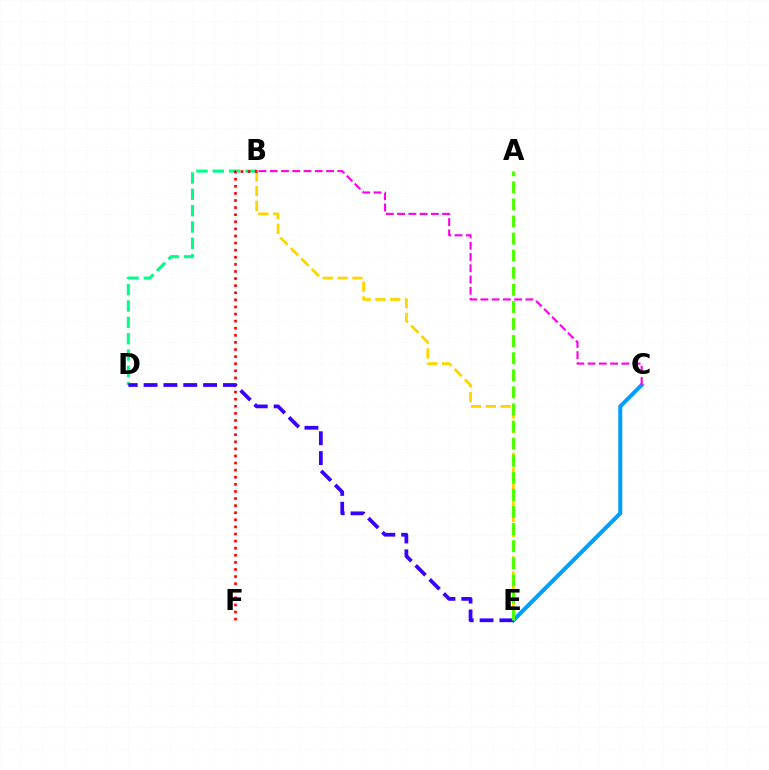{('B', 'D'): [{'color': '#00ff86', 'line_style': 'dashed', 'thickness': 2.22}], ('B', 'E'): [{'color': '#ffd500', 'line_style': 'dashed', 'thickness': 2.01}], ('C', 'E'): [{'color': '#009eff', 'line_style': 'solid', 'thickness': 2.9}], ('B', 'F'): [{'color': '#ff0000', 'line_style': 'dotted', 'thickness': 1.93}], ('D', 'E'): [{'color': '#3700ff', 'line_style': 'dashed', 'thickness': 2.7}], ('B', 'C'): [{'color': '#ff00ed', 'line_style': 'dashed', 'thickness': 1.53}], ('A', 'E'): [{'color': '#4fff00', 'line_style': 'dashed', 'thickness': 2.32}]}